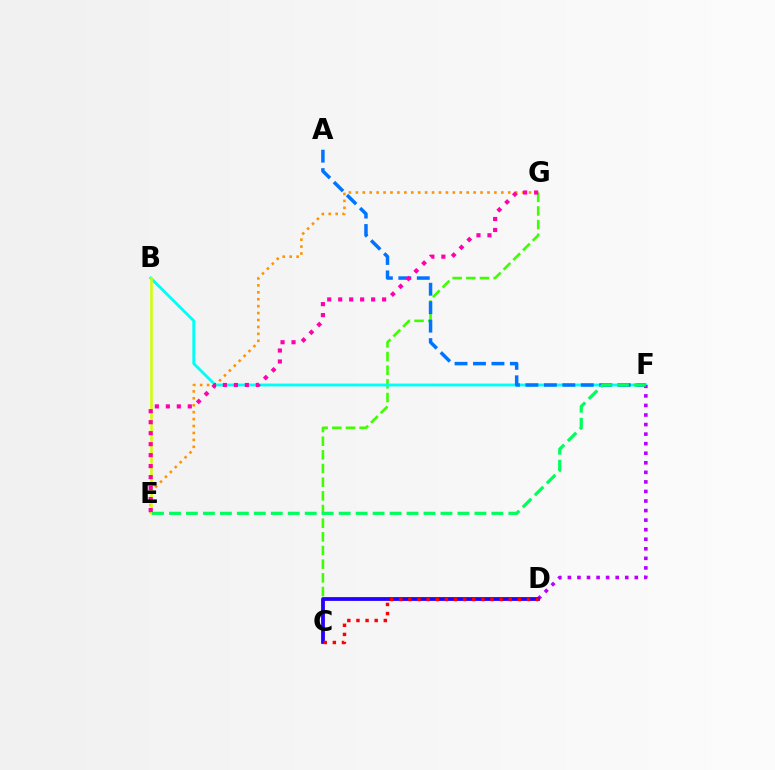{('C', 'G'): [{'color': '#3dff00', 'line_style': 'dashed', 'thickness': 1.86}], ('B', 'F'): [{'color': '#00fff6', 'line_style': 'solid', 'thickness': 2.05}], ('A', 'F'): [{'color': '#0074ff', 'line_style': 'dashed', 'thickness': 2.51}], ('D', 'F'): [{'color': '#b900ff', 'line_style': 'dotted', 'thickness': 2.6}], ('E', 'G'): [{'color': '#ff9400', 'line_style': 'dotted', 'thickness': 1.88}, {'color': '#ff00ac', 'line_style': 'dotted', 'thickness': 2.98}], ('C', 'D'): [{'color': '#2500ff', 'line_style': 'solid', 'thickness': 2.72}, {'color': '#ff0000', 'line_style': 'dotted', 'thickness': 2.48}], ('B', 'E'): [{'color': '#d1ff00', 'line_style': 'solid', 'thickness': 1.82}], ('E', 'F'): [{'color': '#00ff5c', 'line_style': 'dashed', 'thickness': 2.31}]}